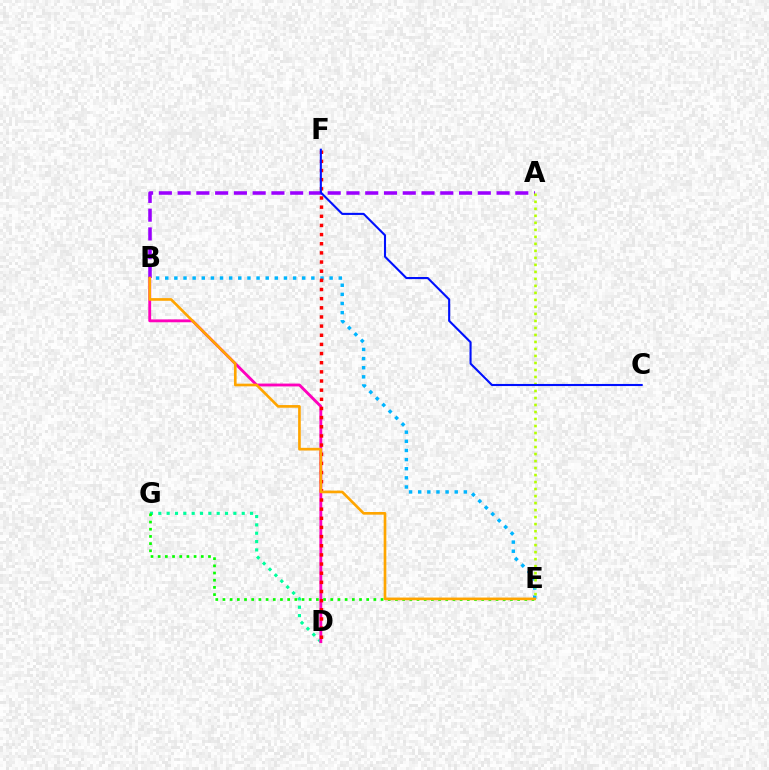{('D', 'G'): [{'color': '#00ff9d', 'line_style': 'dotted', 'thickness': 2.27}], ('B', 'E'): [{'color': '#00b5ff', 'line_style': 'dotted', 'thickness': 2.48}, {'color': '#ffa500', 'line_style': 'solid', 'thickness': 1.92}], ('B', 'D'): [{'color': '#ff00bd', 'line_style': 'solid', 'thickness': 2.06}], ('A', 'B'): [{'color': '#9b00ff', 'line_style': 'dashed', 'thickness': 2.55}], ('A', 'E'): [{'color': '#b3ff00', 'line_style': 'dotted', 'thickness': 1.9}], ('D', 'F'): [{'color': '#ff0000', 'line_style': 'dotted', 'thickness': 2.49}], ('E', 'G'): [{'color': '#08ff00', 'line_style': 'dotted', 'thickness': 1.95}], ('C', 'F'): [{'color': '#0010ff', 'line_style': 'solid', 'thickness': 1.51}]}